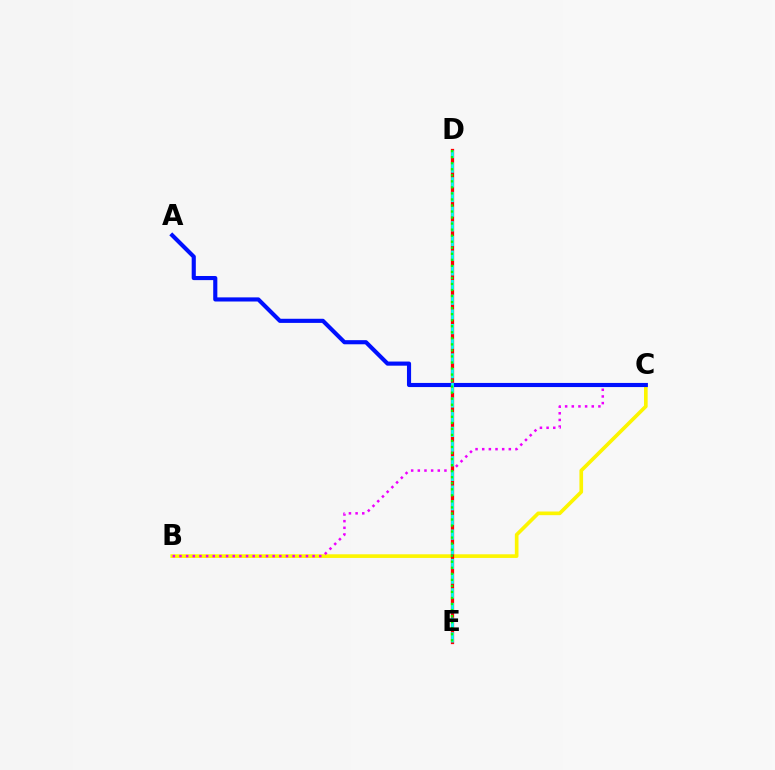{('B', 'C'): [{'color': '#fcf500', 'line_style': 'solid', 'thickness': 2.63}, {'color': '#ee00ff', 'line_style': 'dotted', 'thickness': 1.81}], ('D', 'E'): [{'color': '#ff0000', 'line_style': 'solid', 'thickness': 2.34}, {'color': '#00fff6', 'line_style': 'dashed', 'thickness': 1.99}, {'color': '#08ff00', 'line_style': 'dotted', 'thickness': 1.64}], ('A', 'C'): [{'color': '#0010ff', 'line_style': 'solid', 'thickness': 2.97}]}